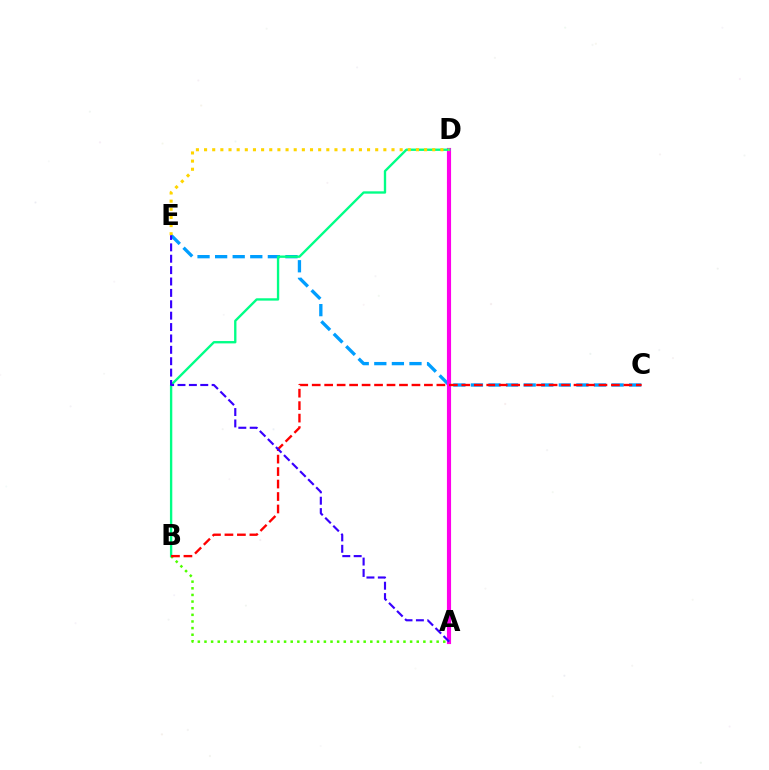{('C', 'E'): [{'color': '#009eff', 'line_style': 'dashed', 'thickness': 2.39}], ('A', 'D'): [{'color': '#ff00ed', 'line_style': 'solid', 'thickness': 2.97}], ('A', 'B'): [{'color': '#4fff00', 'line_style': 'dotted', 'thickness': 1.8}], ('B', 'D'): [{'color': '#00ff86', 'line_style': 'solid', 'thickness': 1.69}], ('B', 'C'): [{'color': '#ff0000', 'line_style': 'dashed', 'thickness': 1.69}], ('D', 'E'): [{'color': '#ffd500', 'line_style': 'dotted', 'thickness': 2.21}], ('A', 'E'): [{'color': '#3700ff', 'line_style': 'dashed', 'thickness': 1.55}]}